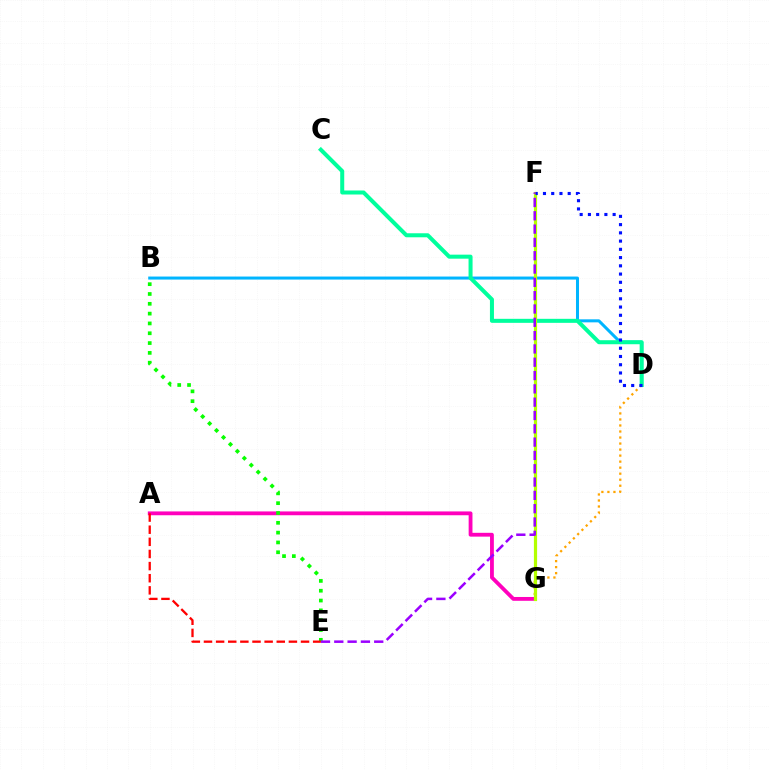{('B', 'D'): [{'color': '#00b5ff', 'line_style': 'solid', 'thickness': 2.17}], ('A', 'G'): [{'color': '#ff00bd', 'line_style': 'solid', 'thickness': 2.75}], ('B', 'E'): [{'color': '#08ff00', 'line_style': 'dotted', 'thickness': 2.67}], ('D', 'G'): [{'color': '#ffa500', 'line_style': 'dotted', 'thickness': 1.64}], ('C', 'D'): [{'color': '#00ff9d', 'line_style': 'solid', 'thickness': 2.89}], ('F', 'G'): [{'color': '#b3ff00', 'line_style': 'solid', 'thickness': 2.31}], ('D', 'F'): [{'color': '#0010ff', 'line_style': 'dotted', 'thickness': 2.24}], ('E', 'F'): [{'color': '#9b00ff', 'line_style': 'dashed', 'thickness': 1.81}], ('A', 'E'): [{'color': '#ff0000', 'line_style': 'dashed', 'thickness': 1.65}]}